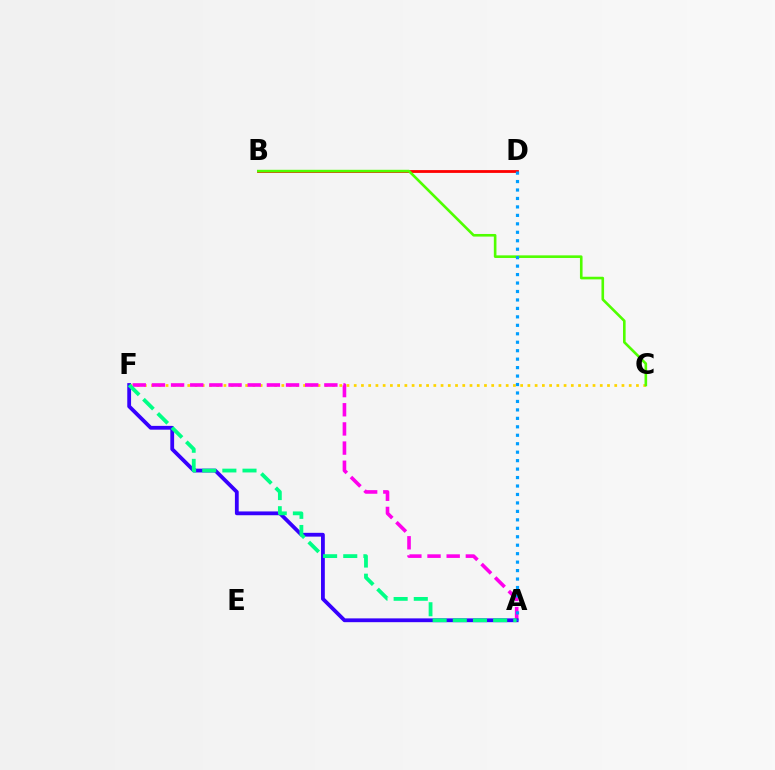{('B', 'D'): [{'color': '#ff0000', 'line_style': 'solid', 'thickness': 2.02}], ('C', 'F'): [{'color': '#ffd500', 'line_style': 'dotted', 'thickness': 1.97}], ('B', 'C'): [{'color': '#4fff00', 'line_style': 'solid', 'thickness': 1.89}], ('A', 'F'): [{'color': '#ff00ed', 'line_style': 'dashed', 'thickness': 2.6}, {'color': '#3700ff', 'line_style': 'solid', 'thickness': 2.73}, {'color': '#00ff86', 'line_style': 'dashed', 'thickness': 2.74}], ('A', 'D'): [{'color': '#009eff', 'line_style': 'dotted', 'thickness': 2.3}]}